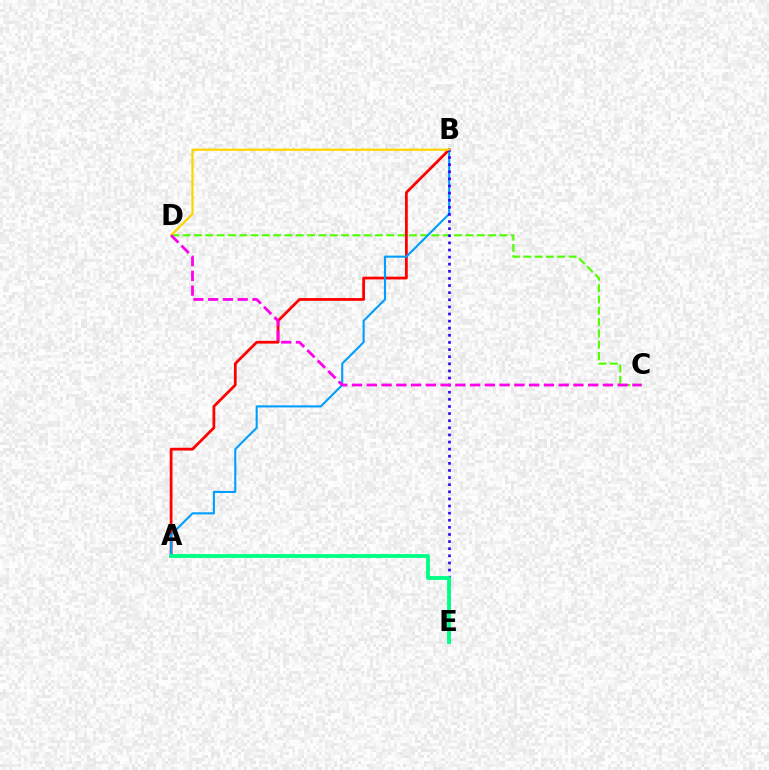{('C', 'D'): [{'color': '#4fff00', 'line_style': 'dashed', 'thickness': 1.54}, {'color': '#ff00ed', 'line_style': 'dashed', 'thickness': 2.0}], ('A', 'B'): [{'color': '#ff0000', 'line_style': 'solid', 'thickness': 1.99}, {'color': '#009eff', 'line_style': 'solid', 'thickness': 1.52}], ('B', 'D'): [{'color': '#ffd500', 'line_style': 'solid', 'thickness': 1.63}], ('B', 'E'): [{'color': '#3700ff', 'line_style': 'dotted', 'thickness': 1.93}], ('A', 'E'): [{'color': '#00ff86', 'line_style': 'solid', 'thickness': 2.77}]}